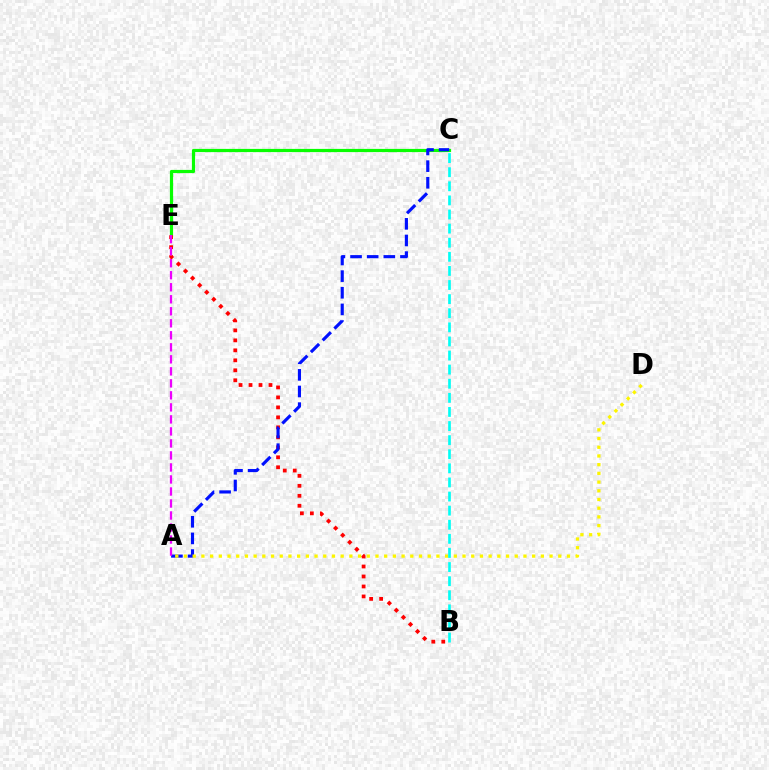{('C', 'E'): [{'color': '#08ff00', 'line_style': 'solid', 'thickness': 2.31}], ('B', 'E'): [{'color': '#ff0000', 'line_style': 'dotted', 'thickness': 2.71}], ('A', 'C'): [{'color': '#0010ff', 'line_style': 'dashed', 'thickness': 2.26}], ('A', 'D'): [{'color': '#fcf500', 'line_style': 'dotted', 'thickness': 2.36}], ('A', 'E'): [{'color': '#ee00ff', 'line_style': 'dashed', 'thickness': 1.63}], ('B', 'C'): [{'color': '#00fff6', 'line_style': 'dashed', 'thickness': 1.92}]}